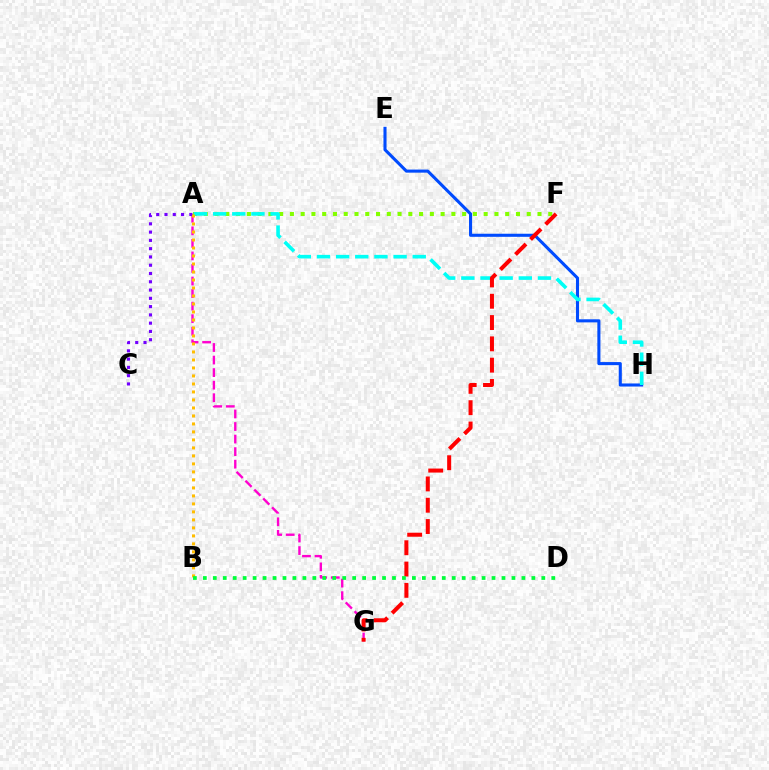{('A', 'G'): [{'color': '#ff00cf', 'line_style': 'dashed', 'thickness': 1.71}], ('A', 'F'): [{'color': '#84ff00', 'line_style': 'dotted', 'thickness': 2.92}], ('A', 'C'): [{'color': '#7200ff', 'line_style': 'dotted', 'thickness': 2.25}], ('E', 'H'): [{'color': '#004bff', 'line_style': 'solid', 'thickness': 2.22}], ('A', 'H'): [{'color': '#00fff6', 'line_style': 'dashed', 'thickness': 2.6}], ('A', 'B'): [{'color': '#ffbd00', 'line_style': 'dotted', 'thickness': 2.17}], ('F', 'G'): [{'color': '#ff0000', 'line_style': 'dashed', 'thickness': 2.89}], ('B', 'D'): [{'color': '#00ff39', 'line_style': 'dotted', 'thickness': 2.7}]}